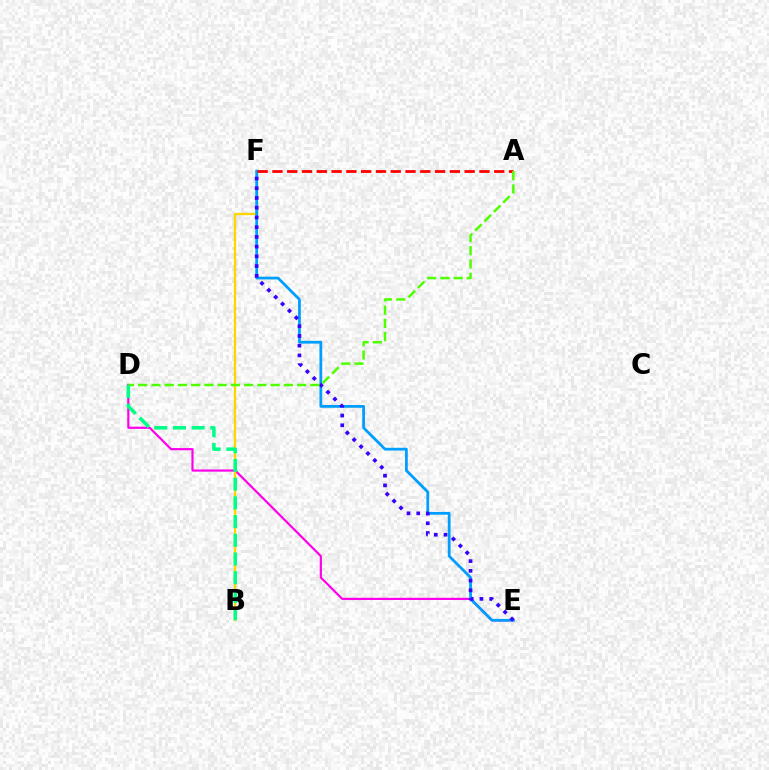{('D', 'E'): [{'color': '#ff00ed', 'line_style': 'solid', 'thickness': 1.58}], ('B', 'F'): [{'color': '#ffd500', 'line_style': 'solid', 'thickness': 1.67}], ('E', 'F'): [{'color': '#009eff', 'line_style': 'solid', 'thickness': 1.99}, {'color': '#3700ff', 'line_style': 'dotted', 'thickness': 2.64}], ('A', 'F'): [{'color': '#ff0000', 'line_style': 'dashed', 'thickness': 2.01}], ('A', 'D'): [{'color': '#4fff00', 'line_style': 'dashed', 'thickness': 1.8}], ('B', 'D'): [{'color': '#00ff86', 'line_style': 'dashed', 'thickness': 2.54}]}